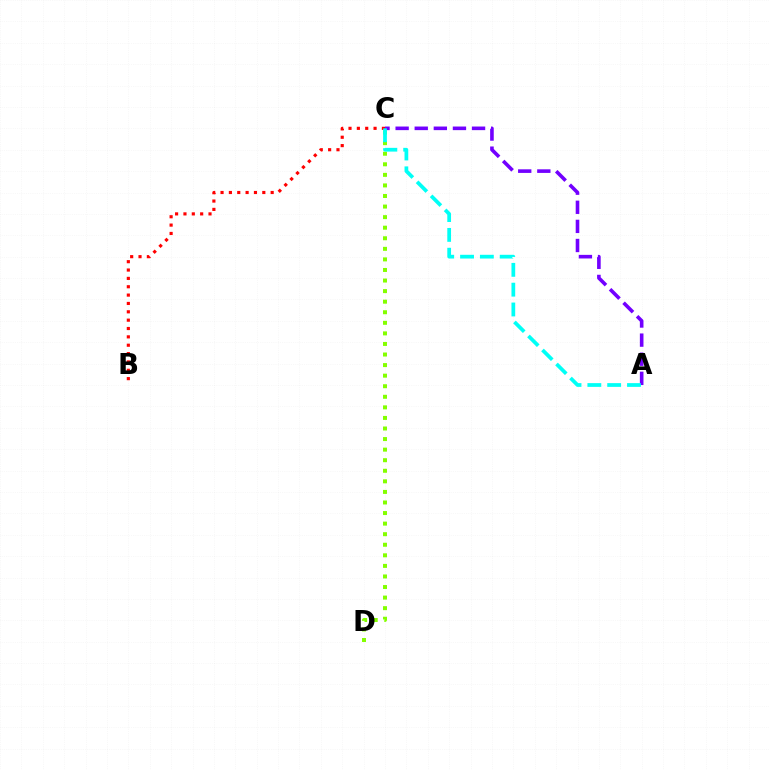{('C', 'D'): [{'color': '#84ff00', 'line_style': 'dotted', 'thickness': 2.87}], ('B', 'C'): [{'color': '#ff0000', 'line_style': 'dotted', 'thickness': 2.27}], ('A', 'C'): [{'color': '#7200ff', 'line_style': 'dashed', 'thickness': 2.6}, {'color': '#00fff6', 'line_style': 'dashed', 'thickness': 2.69}]}